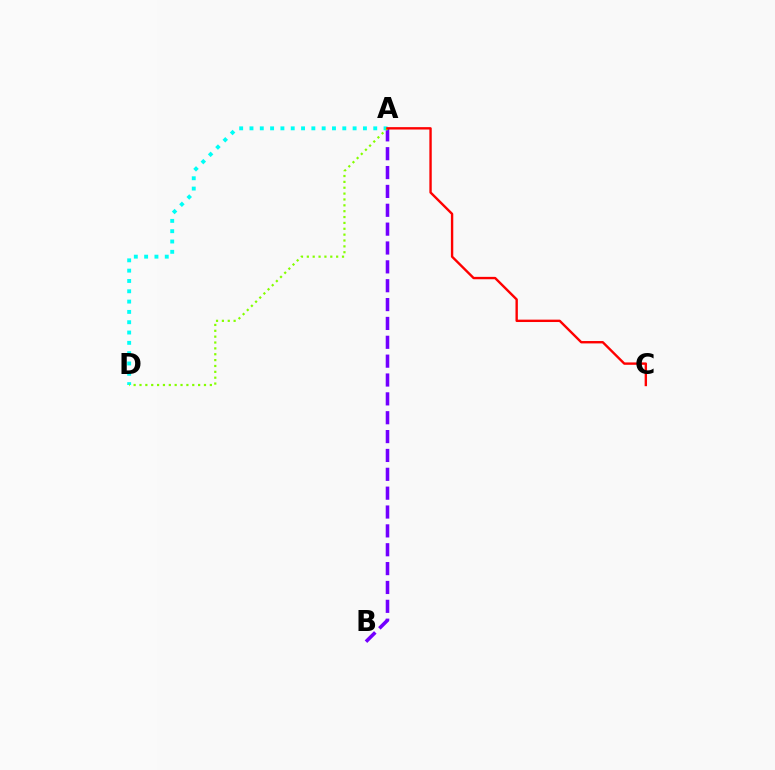{('A', 'B'): [{'color': '#7200ff', 'line_style': 'dashed', 'thickness': 2.56}], ('A', 'D'): [{'color': '#00fff6', 'line_style': 'dotted', 'thickness': 2.8}, {'color': '#84ff00', 'line_style': 'dotted', 'thickness': 1.59}], ('A', 'C'): [{'color': '#ff0000', 'line_style': 'solid', 'thickness': 1.71}]}